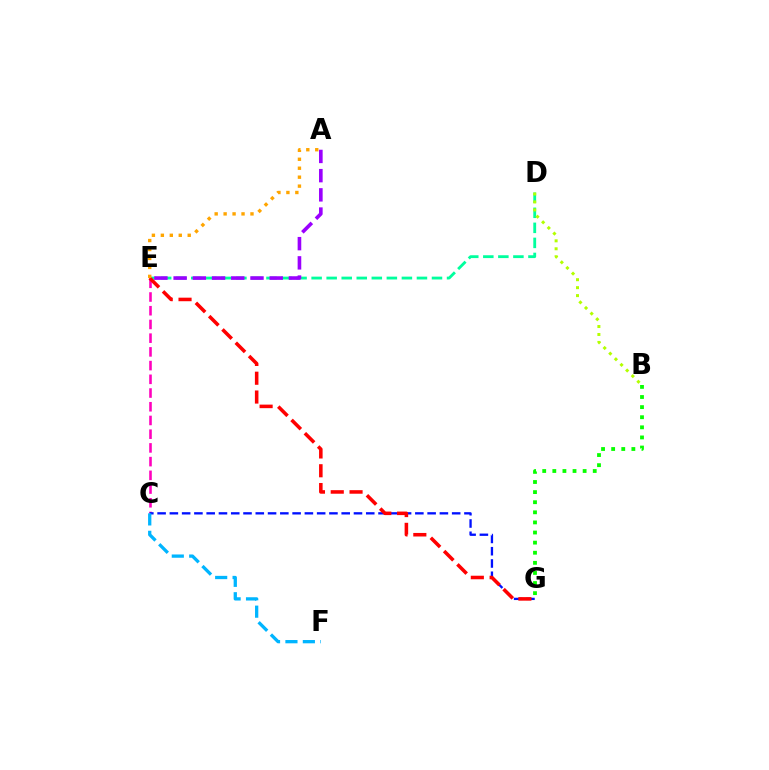{('C', 'E'): [{'color': '#ff00bd', 'line_style': 'dashed', 'thickness': 1.86}], ('C', 'G'): [{'color': '#0010ff', 'line_style': 'dashed', 'thickness': 1.67}], ('D', 'E'): [{'color': '#00ff9d', 'line_style': 'dashed', 'thickness': 2.04}], ('B', 'D'): [{'color': '#b3ff00', 'line_style': 'dotted', 'thickness': 2.16}], ('E', 'G'): [{'color': '#ff0000', 'line_style': 'dashed', 'thickness': 2.55}], ('B', 'G'): [{'color': '#08ff00', 'line_style': 'dotted', 'thickness': 2.75}], ('A', 'E'): [{'color': '#ffa500', 'line_style': 'dotted', 'thickness': 2.43}, {'color': '#9b00ff', 'line_style': 'dashed', 'thickness': 2.61}], ('C', 'F'): [{'color': '#00b5ff', 'line_style': 'dashed', 'thickness': 2.37}]}